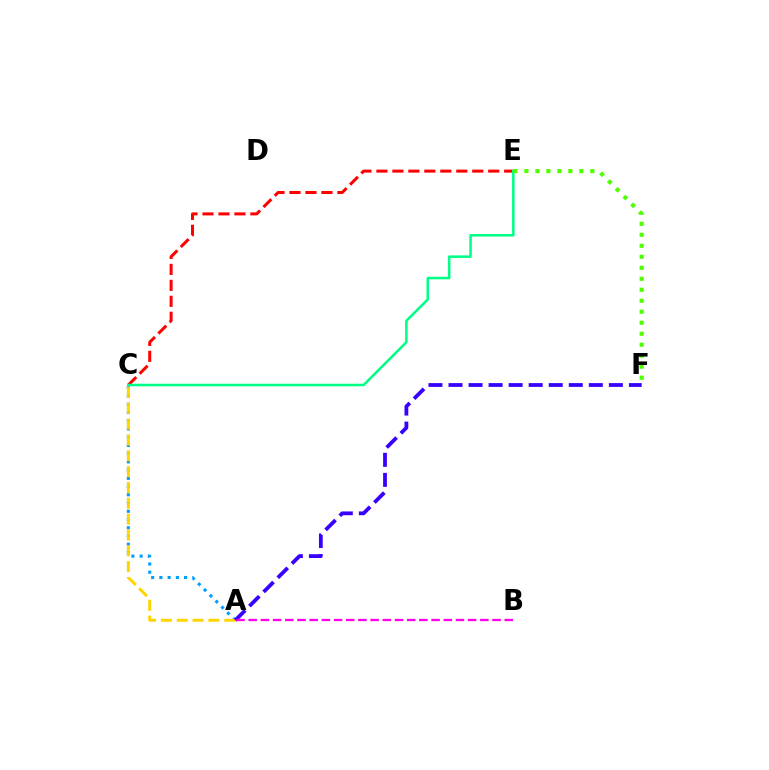{('C', 'E'): [{'color': '#ff0000', 'line_style': 'dashed', 'thickness': 2.17}, {'color': '#00ff86', 'line_style': 'solid', 'thickness': 1.84}], ('A', 'C'): [{'color': '#009eff', 'line_style': 'dotted', 'thickness': 2.24}, {'color': '#ffd500', 'line_style': 'dashed', 'thickness': 2.15}], ('E', 'F'): [{'color': '#4fff00', 'line_style': 'dotted', 'thickness': 2.99}], ('A', 'F'): [{'color': '#3700ff', 'line_style': 'dashed', 'thickness': 2.72}], ('A', 'B'): [{'color': '#ff00ed', 'line_style': 'dashed', 'thickness': 1.66}]}